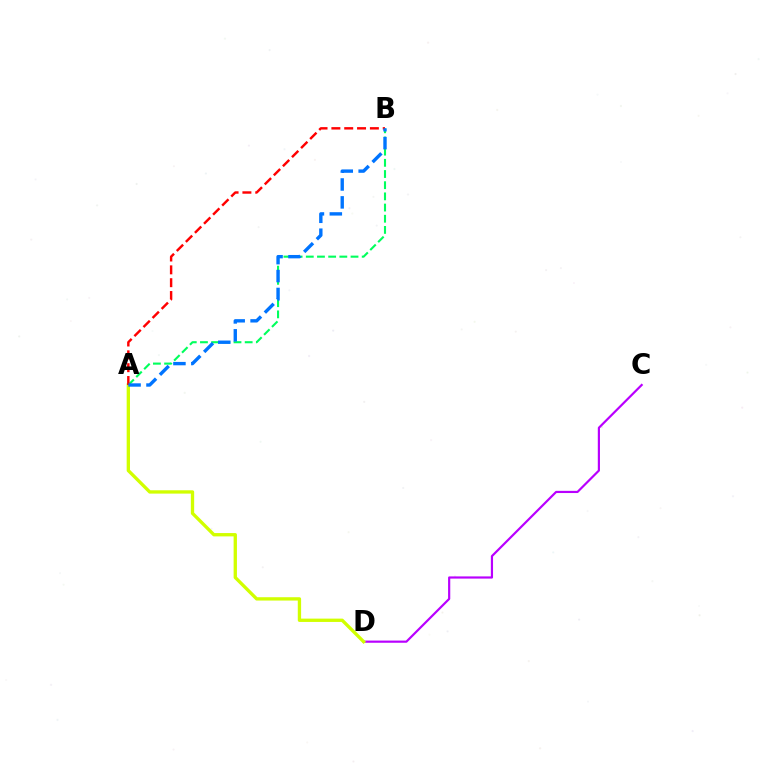{('A', 'B'): [{'color': '#00ff5c', 'line_style': 'dashed', 'thickness': 1.52}, {'color': '#ff0000', 'line_style': 'dashed', 'thickness': 1.74}, {'color': '#0074ff', 'line_style': 'dashed', 'thickness': 2.43}], ('C', 'D'): [{'color': '#b900ff', 'line_style': 'solid', 'thickness': 1.57}], ('A', 'D'): [{'color': '#d1ff00', 'line_style': 'solid', 'thickness': 2.4}]}